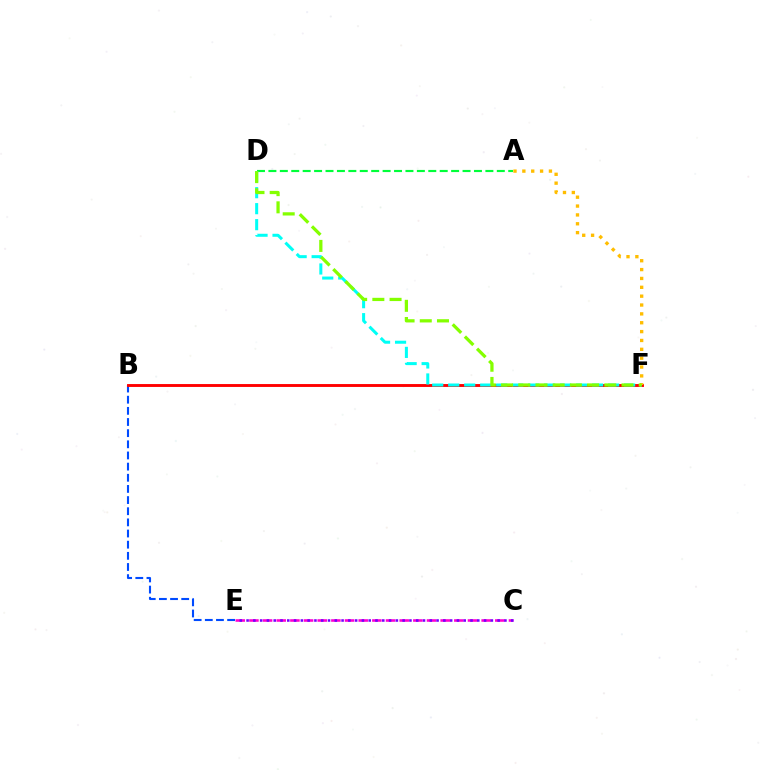{('C', 'E'): [{'color': '#ff00cf', 'line_style': 'dashed', 'thickness': 1.86}, {'color': '#7200ff', 'line_style': 'dotted', 'thickness': 1.84}], ('B', 'E'): [{'color': '#004bff', 'line_style': 'dashed', 'thickness': 1.51}], ('B', 'F'): [{'color': '#ff0000', 'line_style': 'solid', 'thickness': 2.08}], ('A', 'D'): [{'color': '#00ff39', 'line_style': 'dashed', 'thickness': 1.55}], ('D', 'F'): [{'color': '#00fff6', 'line_style': 'dashed', 'thickness': 2.17}, {'color': '#84ff00', 'line_style': 'dashed', 'thickness': 2.34}], ('A', 'F'): [{'color': '#ffbd00', 'line_style': 'dotted', 'thickness': 2.41}]}